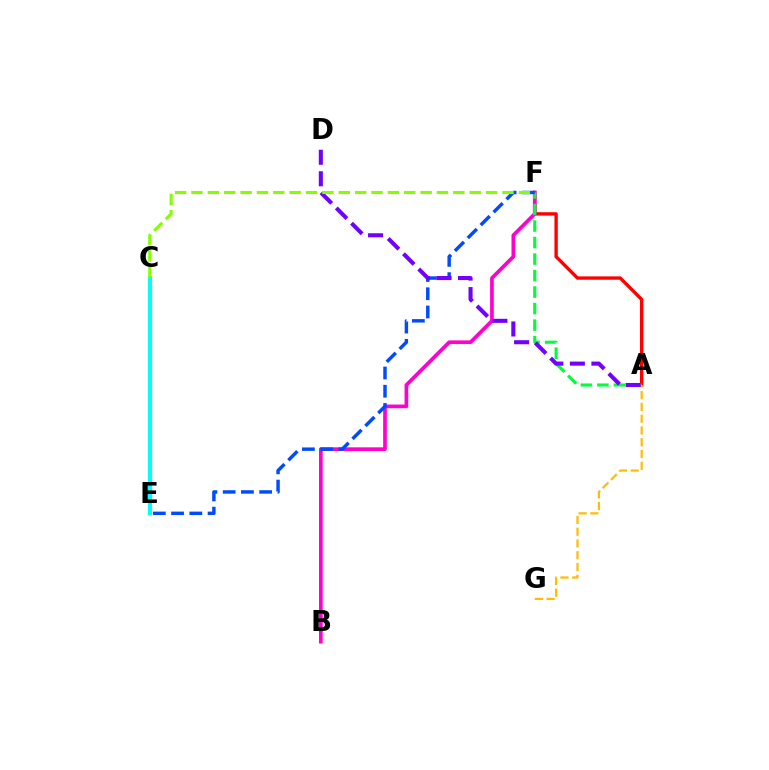{('A', 'F'): [{'color': '#ff0000', 'line_style': 'solid', 'thickness': 2.42}, {'color': '#00ff39', 'line_style': 'dashed', 'thickness': 2.24}], ('B', 'F'): [{'color': '#ff00cf', 'line_style': 'solid', 'thickness': 2.65}], ('A', 'G'): [{'color': '#ffbd00', 'line_style': 'dashed', 'thickness': 1.6}], ('C', 'E'): [{'color': '#00fff6', 'line_style': 'solid', 'thickness': 2.88}], ('E', 'F'): [{'color': '#004bff', 'line_style': 'dashed', 'thickness': 2.48}], ('A', 'D'): [{'color': '#7200ff', 'line_style': 'dashed', 'thickness': 2.93}], ('C', 'F'): [{'color': '#84ff00', 'line_style': 'dashed', 'thickness': 2.22}]}